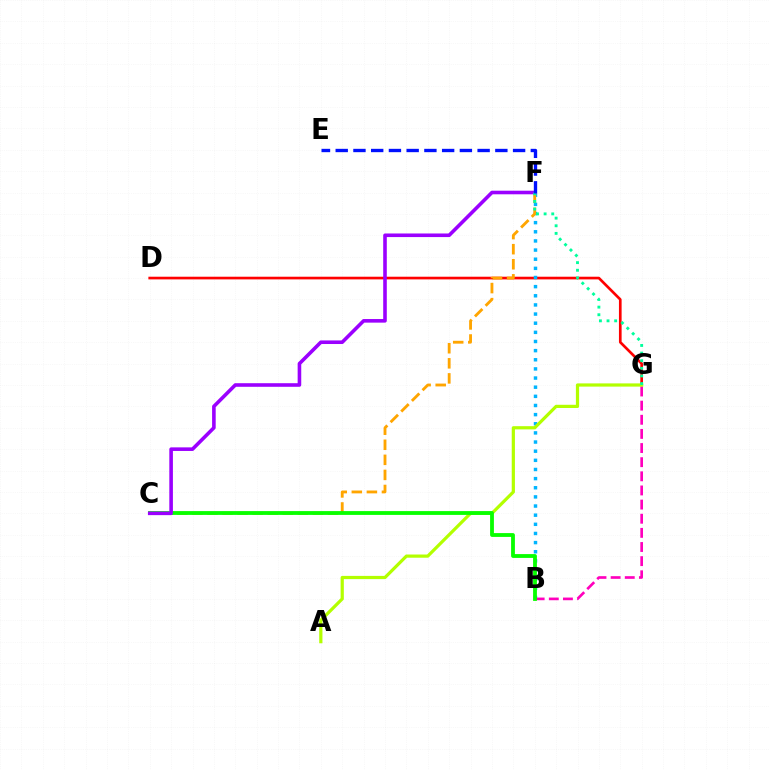{('D', 'G'): [{'color': '#ff0000', 'line_style': 'solid', 'thickness': 1.92}], ('B', 'F'): [{'color': '#00b5ff', 'line_style': 'dotted', 'thickness': 2.48}], ('B', 'G'): [{'color': '#ff00bd', 'line_style': 'dashed', 'thickness': 1.92}], ('C', 'F'): [{'color': '#ffa500', 'line_style': 'dashed', 'thickness': 2.05}, {'color': '#9b00ff', 'line_style': 'solid', 'thickness': 2.59}], ('A', 'G'): [{'color': '#b3ff00', 'line_style': 'solid', 'thickness': 2.31}], ('B', 'C'): [{'color': '#08ff00', 'line_style': 'solid', 'thickness': 2.74}], ('F', 'G'): [{'color': '#00ff9d', 'line_style': 'dotted', 'thickness': 2.07}], ('E', 'F'): [{'color': '#0010ff', 'line_style': 'dashed', 'thickness': 2.41}]}